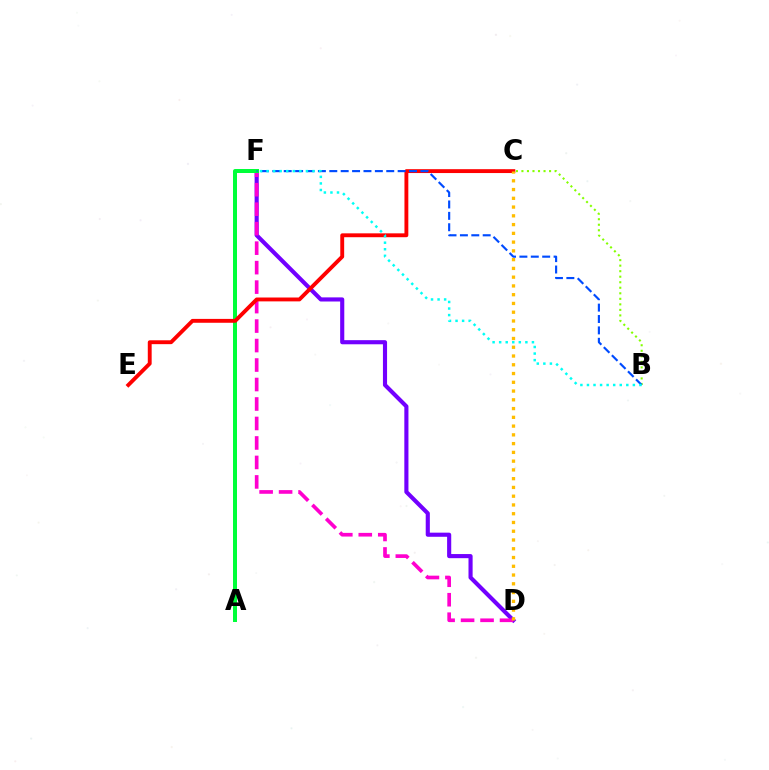{('D', 'F'): [{'color': '#7200ff', 'line_style': 'solid', 'thickness': 2.97}, {'color': '#ff00cf', 'line_style': 'dashed', 'thickness': 2.65}], ('B', 'C'): [{'color': '#84ff00', 'line_style': 'dotted', 'thickness': 1.5}], ('A', 'F'): [{'color': '#00ff39', 'line_style': 'solid', 'thickness': 2.87}], ('C', 'E'): [{'color': '#ff0000', 'line_style': 'solid', 'thickness': 2.79}], ('B', 'F'): [{'color': '#004bff', 'line_style': 'dashed', 'thickness': 1.55}, {'color': '#00fff6', 'line_style': 'dotted', 'thickness': 1.78}], ('C', 'D'): [{'color': '#ffbd00', 'line_style': 'dotted', 'thickness': 2.38}]}